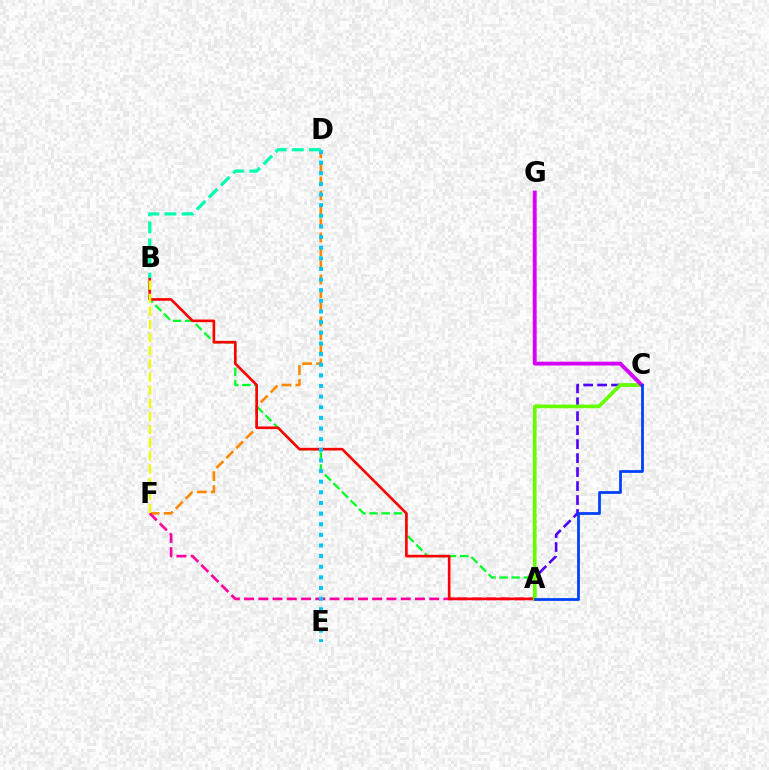{('D', 'F'): [{'color': '#ff8800', 'line_style': 'dashed', 'thickness': 1.9}], ('A', 'F'): [{'color': '#ff00a0', 'line_style': 'dashed', 'thickness': 1.93}], ('A', 'C'): [{'color': '#4f00ff', 'line_style': 'dashed', 'thickness': 1.9}, {'color': '#66ff00', 'line_style': 'solid', 'thickness': 2.66}, {'color': '#003fff', 'line_style': 'solid', 'thickness': 1.98}], ('A', 'B'): [{'color': '#00ff27', 'line_style': 'dashed', 'thickness': 1.64}, {'color': '#ff0000', 'line_style': 'solid', 'thickness': 1.89}], ('C', 'G'): [{'color': '#d600ff', 'line_style': 'solid', 'thickness': 2.78}], ('D', 'E'): [{'color': '#00c7ff', 'line_style': 'dotted', 'thickness': 2.89}], ('B', 'F'): [{'color': '#eeff00', 'line_style': 'dashed', 'thickness': 1.78}], ('B', 'D'): [{'color': '#00ffaf', 'line_style': 'dashed', 'thickness': 2.32}]}